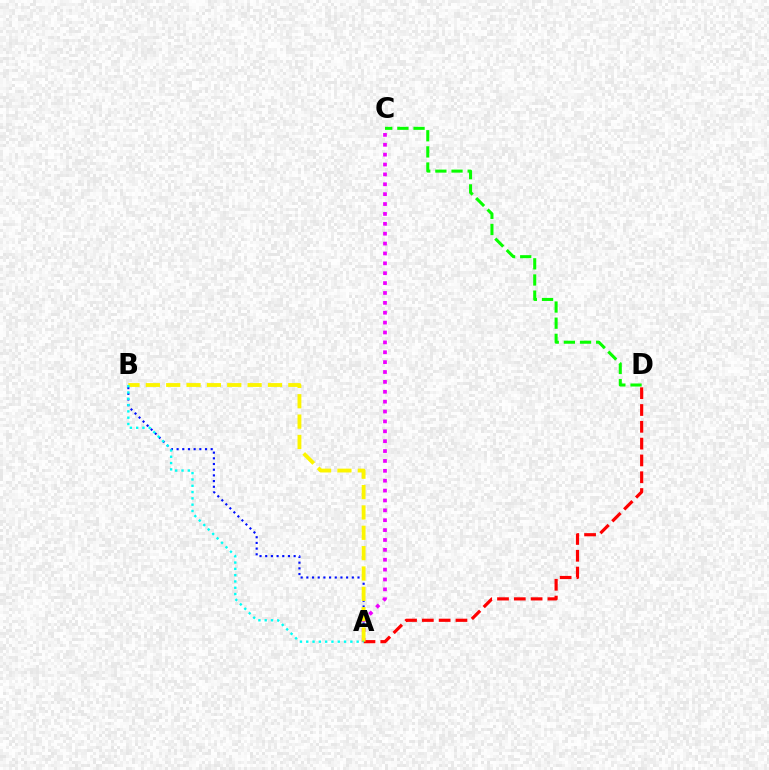{('A', 'C'): [{'color': '#ee00ff', 'line_style': 'dotted', 'thickness': 2.68}], ('A', 'B'): [{'color': '#0010ff', 'line_style': 'dotted', 'thickness': 1.54}, {'color': '#fcf500', 'line_style': 'dashed', 'thickness': 2.77}, {'color': '#00fff6', 'line_style': 'dotted', 'thickness': 1.71}], ('A', 'D'): [{'color': '#ff0000', 'line_style': 'dashed', 'thickness': 2.28}], ('C', 'D'): [{'color': '#08ff00', 'line_style': 'dashed', 'thickness': 2.19}]}